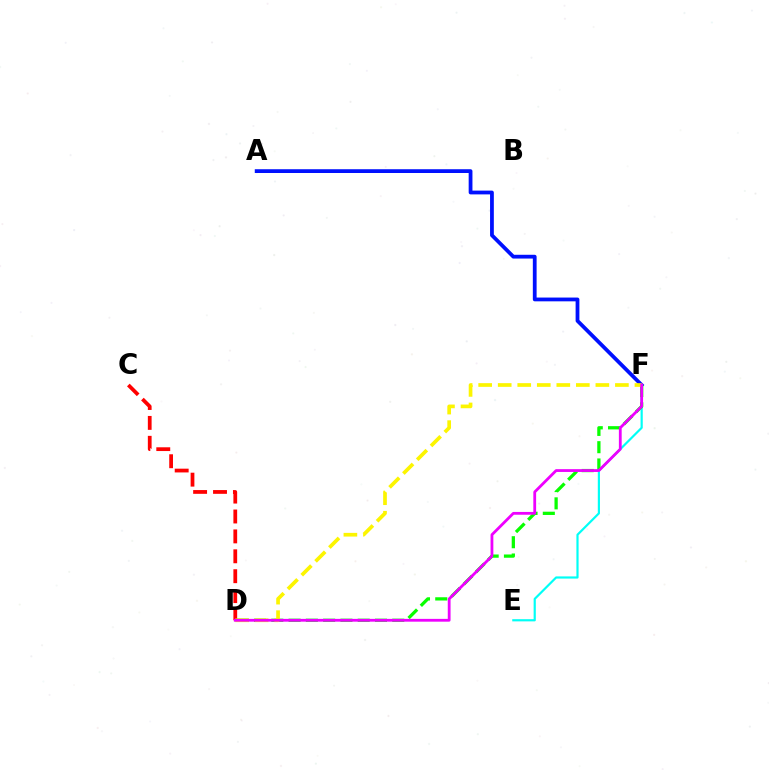{('A', 'F'): [{'color': '#0010ff', 'line_style': 'solid', 'thickness': 2.72}], ('E', 'F'): [{'color': '#00fff6', 'line_style': 'solid', 'thickness': 1.57}], ('C', 'D'): [{'color': '#ff0000', 'line_style': 'dashed', 'thickness': 2.7}], ('D', 'F'): [{'color': '#08ff00', 'line_style': 'dashed', 'thickness': 2.35}, {'color': '#fcf500', 'line_style': 'dashed', 'thickness': 2.65}, {'color': '#ee00ff', 'line_style': 'solid', 'thickness': 2.01}]}